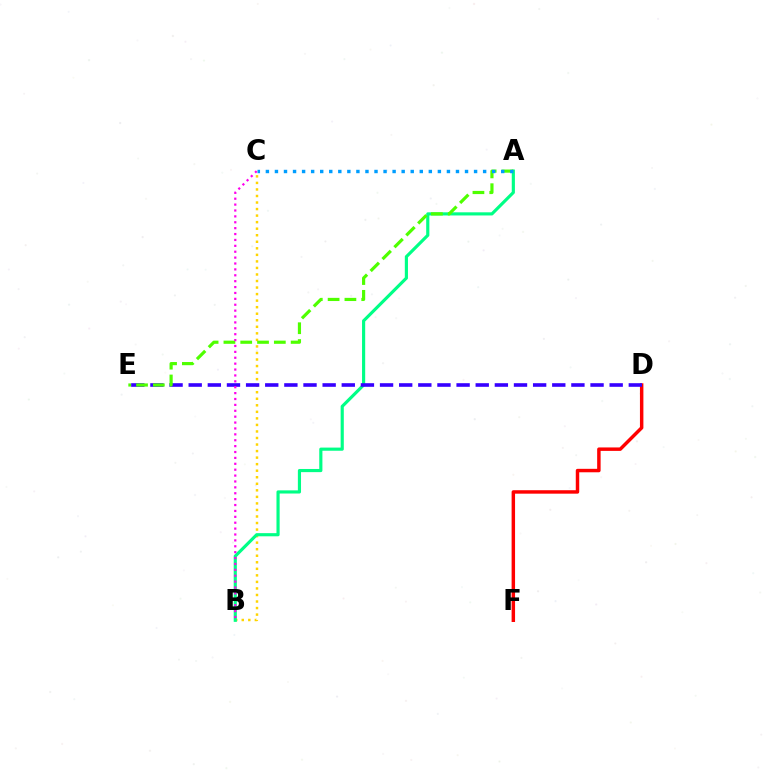{('D', 'F'): [{'color': '#ff0000', 'line_style': 'solid', 'thickness': 2.49}], ('B', 'C'): [{'color': '#ffd500', 'line_style': 'dotted', 'thickness': 1.78}, {'color': '#ff00ed', 'line_style': 'dotted', 'thickness': 1.6}], ('A', 'B'): [{'color': '#00ff86', 'line_style': 'solid', 'thickness': 2.27}], ('D', 'E'): [{'color': '#3700ff', 'line_style': 'dashed', 'thickness': 2.6}], ('A', 'E'): [{'color': '#4fff00', 'line_style': 'dashed', 'thickness': 2.28}], ('A', 'C'): [{'color': '#009eff', 'line_style': 'dotted', 'thickness': 2.46}]}